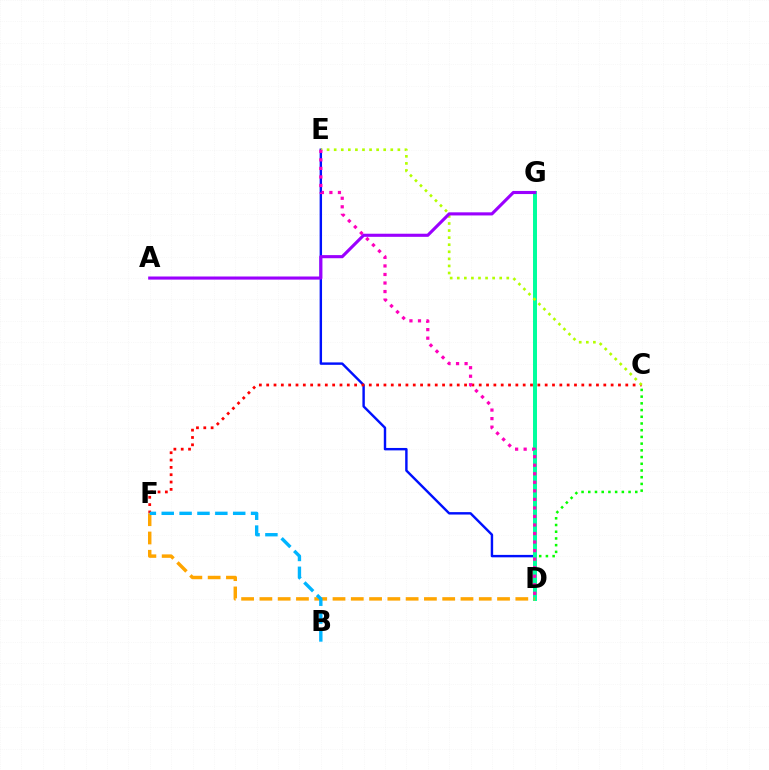{('D', 'E'): [{'color': '#0010ff', 'line_style': 'solid', 'thickness': 1.74}, {'color': '#ff00bd', 'line_style': 'dotted', 'thickness': 2.32}], ('C', 'D'): [{'color': '#08ff00', 'line_style': 'dotted', 'thickness': 1.82}], ('C', 'F'): [{'color': '#ff0000', 'line_style': 'dotted', 'thickness': 1.99}], ('D', 'G'): [{'color': '#00ff9d', 'line_style': 'solid', 'thickness': 2.86}], ('D', 'F'): [{'color': '#ffa500', 'line_style': 'dashed', 'thickness': 2.48}], ('B', 'F'): [{'color': '#00b5ff', 'line_style': 'dashed', 'thickness': 2.43}], ('C', 'E'): [{'color': '#b3ff00', 'line_style': 'dotted', 'thickness': 1.92}], ('A', 'G'): [{'color': '#9b00ff', 'line_style': 'solid', 'thickness': 2.24}]}